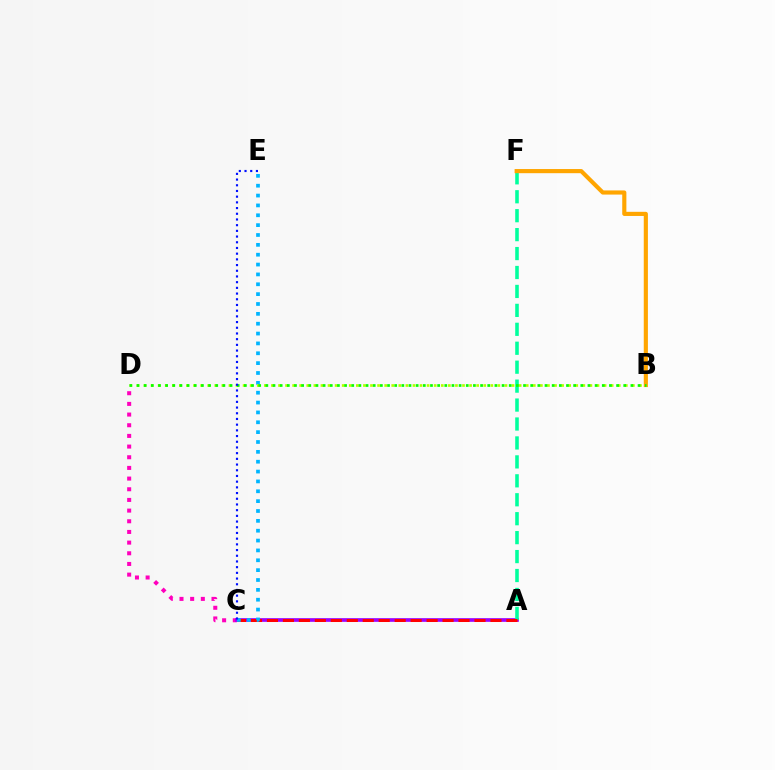{('C', 'D'): [{'color': '#ff00bd', 'line_style': 'dotted', 'thickness': 2.9}], ('A', 'C'): [{'color': '#9b00ff', 'line_style': 'solid', 'thickness': 2.65}, {'color': '#ff0000', 'line_style': 'dashed', 'thickness': 2.17}], ('A', 'F'): [{'color': '#00ff9d', 'line_style': 'dashed', 'thickness': 2.57}], ('B', 'F'): [{'color': '#ffa500', 'line_style': 'solid', 'thickness': 2.98}], ('C', 'E'): [{'color': '#00b5ff', 'line_style': 'dotted', 'thickness': 2.68}, {'color': '#0010ff', 'line_style': 'dotted', 'thickness': 1.55}], ('B', 'D'): [{'color': '#b3ff00', 'line_style': 'dotted', 'thickness': 1.92}, {'color': '#08ff00', 'line_style': 'dotted', 'thickness': 1.94}]}